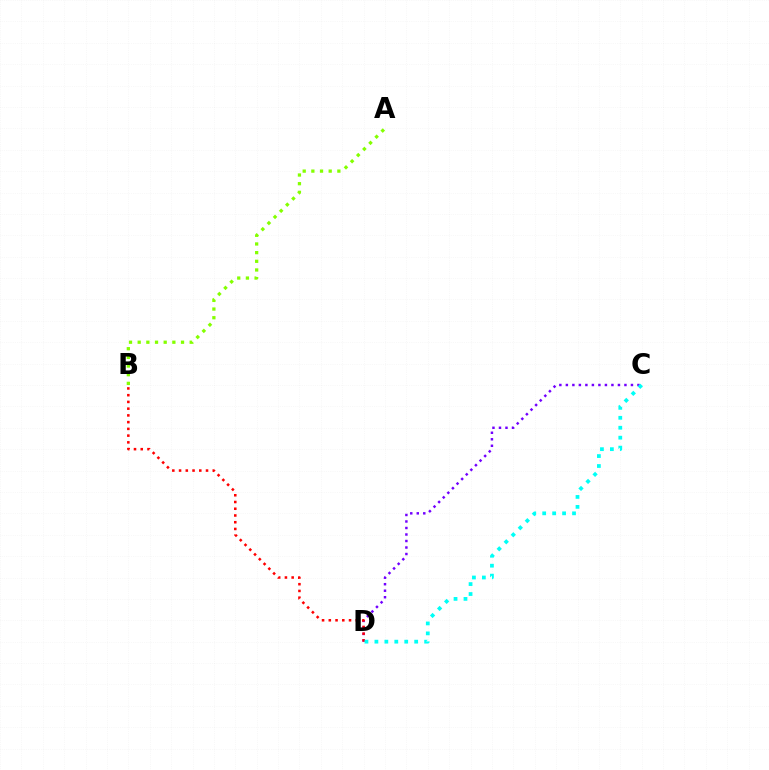{('C', 'D'): [{'color': '#7200ff', 'line_style': 'dotted', 'thickness': 1.77}, {'color': '#00fff6', 'line_style': 'dotted', 'thickness': 2.7}], ('B', 'D'): [{'color': '#ff0000', 'line_style': 'dotted', 'thickness': 1.83}], ('A', 'B'): [{'color': '#84ff00', 'line_style': 'dotted', 'thickness': 2.35}]}